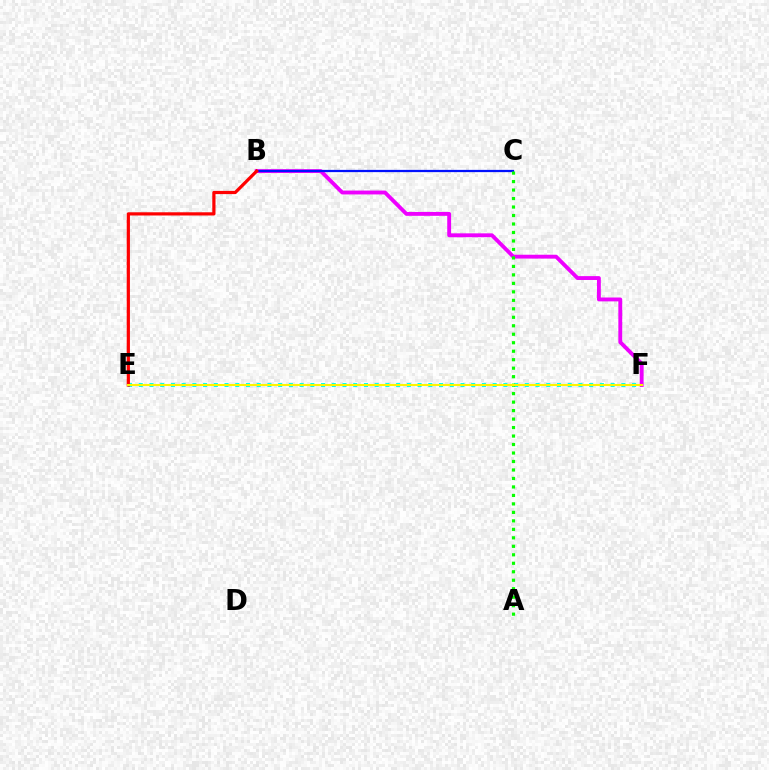{('B', 'F'): [{'color': '#ee00ff', 'line_style': 'solid', 'thickness': 2.78}], ('B', 'C'): [{'color': '#0010ff', 'line_style': 'solid', 'thickness': 1.62}], ('E', 'F'): [{'color': '#00fff6', 'line_style': 'dotted', 'thickness': 2.91}, {'color': '#fcf500', 'line_style': 'solid', 'thickness': 1.5}], ('A', 'C'): [{'color': '#08ff00', 'line_style': 'dotted', 'thickness': 2.3}], ('B', 'E'): [{'color': '#ff0000', 'line_style': 'solid', 'thickness': 2.31}]}